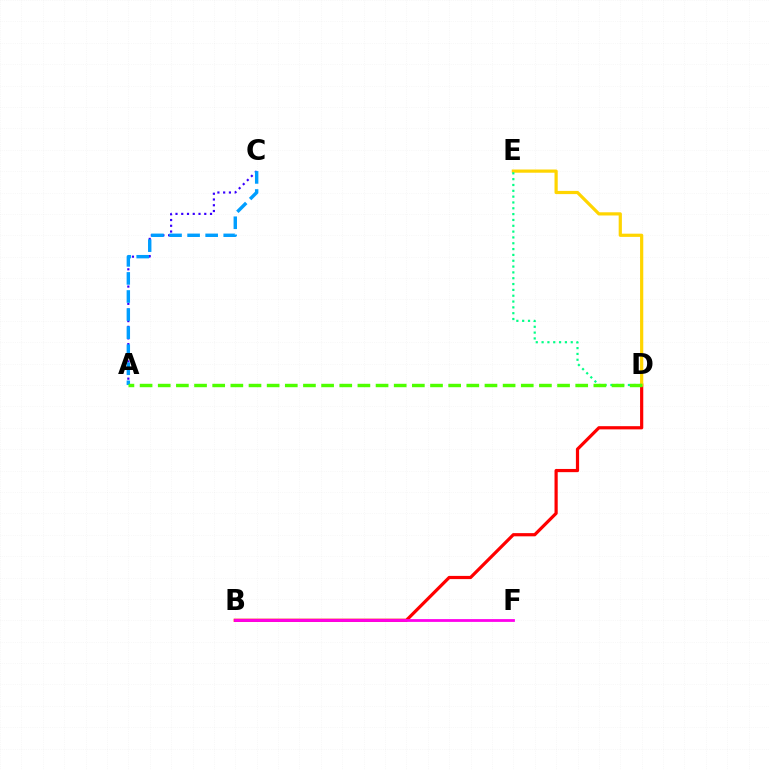{('B', 'D'): [{'color': '#ff0000', 'line_style': 'solid', 'thickness': 2.3}], ('D', 'E'): [{'color': '#ffd500', 'line_style': 'solid', 'thickness': 2.31}, {'color': '#00ff86', 'line_style': 'dotted', 'thickness': 1.58}], ('A', 'C'): [{'color': '#3700ff', 'line_style': 'dotted', 'thickness': 1.56}, {'color': '#009eff', 'line_style': 'dashed', 'thickness': 2.45}], ('B', 'F'): [{'color': '#ff00ed', 'line_style': 'solid', 'thickness': 2.01}], ('A', 'D'): [{'color': '#4fff00', 'line_style': 'dashed', 'thickness': 2.47}]}